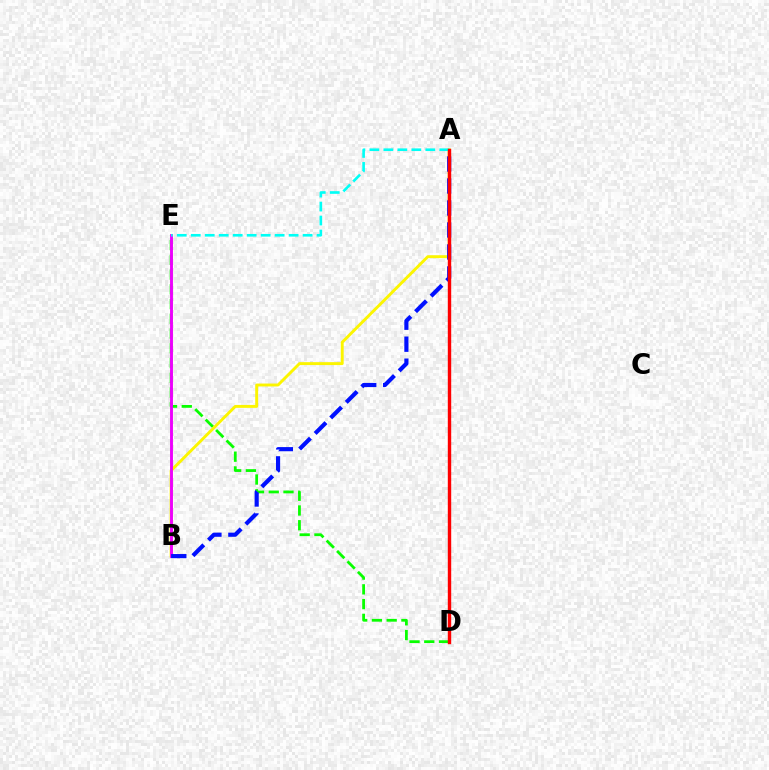{('D', 'E'): [{'color': '#08ff00', 'line_style': 'dashed', 'thickness': 2.0}], ('A', 'B'): [{'color': '#fcf500', 'line_style': 'solid', 'thickness': 2.1}, {'color': '#0010ff', 'line_style': 'dashed', 'thickness': 2.99}], ('B', 'E'): [{'color': '#ee00ff', 'line_style': 'solid', 'thickness': 2.09}], ('A', 'E'): [{'color': '#00fff6', 'line_style': 'dashed', 'thickness': 1.9}], ('A', 'D'): [{'color': '#ff0000', 'line_style': 'solid', 'thickness': 2.45}]}